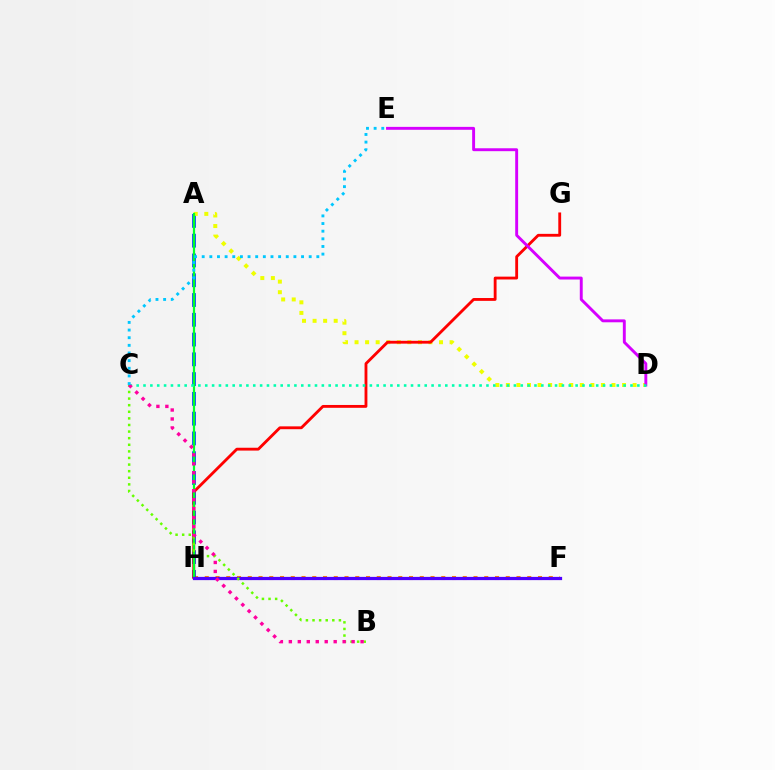{('F', 'H'): [{'color': '#ff8800', 'line_style': 'dotted', 'thickness': 2.92}, {'color': '#4f00ff', 'line_style': 'solid', 'thickness': 2.33}], ('A', 'H'): [{'color': '#003fff', 'line_style': 'dashed', 'thickness': 2.69}, {'color': '#00ff27', 'line_style': 'solid', 'thickness': 1.59}], ('A', 'D'): [{'color': '#eeff00', 'line_style': 'dotted', 'thickness': 2.87}], ('G', 'H'): [{'color': '#ff0000', 'line_style': 'solid', 'thickness': 2.04}], ('D', 'E'): [{'color': '#d600ff', 'line_style': 'solid', 'thickness': 2.1}], ('B', 'C'): [{'color': '#66ff00', 'line_style': 'dotted', 'thickness': 1.79}, {'color': '#ff00a0', 'line_style': 'dotted', 'thickness': 2.44}], ('C', 'D'): [{'color': '#00ffaf', 'line_style': 'dotted', 'thickness': 1.86}], ('C', 'E'): [{'color': '#00c7ff', 'line_style': 'dotted', 'thickness': 2.08}]}